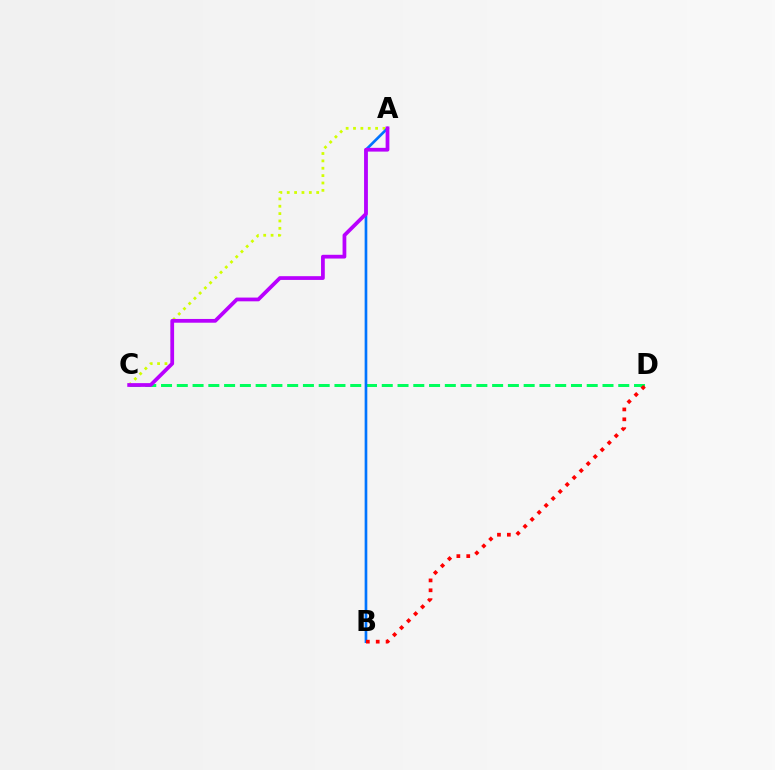{('A', 'C'): [{'color': '#d1ff00', 'line_style': 'dotted', 'thickness': 2.0}, {'color': '#b900ff', 'line_style': 'solid', 'thickness': 2.7}], ('C', 'D'): [{'color': '#00ff5c', 'line_style': 'dashed', 'thickness': 2.14}], ('A', 'B'): [{'color': '#0074ff', 'line_style': 'solid', 'thickness': 1.92}], ('B', 'D'): [{'color': '#ff0000', 'line_style': 'dotted', 'thickness': 2.69}]}